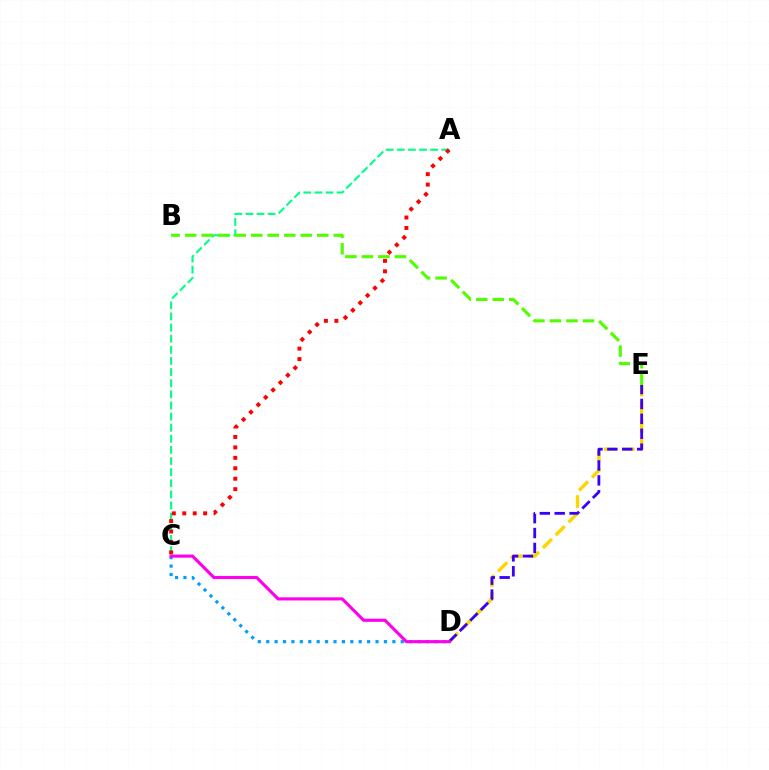{('A', 'C'): [{'color': '#00ff86', 'line_style': 'dashed', 'thickness': 1.51}, {'color': '#ff0000', 'line_style': 'dotted', 'thickness': 2.84}], ('B', 'E'): [{'color': '#4fff00', 'line_style': 'dashed', 'thickness': 2.24}], ('C', 'D'): [{'color': '#009eff', 'line_style': 'dotted', 'thickness': 2.29}, {'color': '#ff00ed', 'line_style': 'solid', 'thickness': 2.25}], ('D', 'E'): [{'color': '#ffd500', 'line_style': 'dashed', 'thickness': 2.46}, {'color': '#3700ff', 'line_style': 'dashed', 'thickness': 2.02}]}